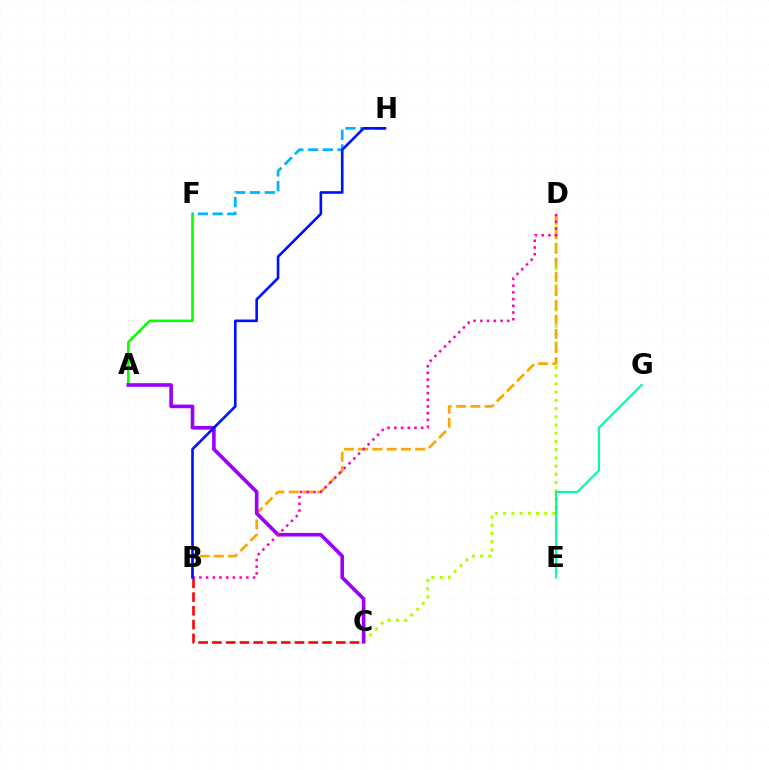{('C', 'D'): [{'color': '#b3ff00', 'line_style': 'dotted', 'thickness': 2.23}], ('A', 'F'): [{'color': '#08ff00', 'line_style': 'solid', 'thickness': 1.85}], ('B', 'D'): [{'color': '#ffa500', 'line_style': 'dashed', 'thickness': 1.94}, {'color': '#ff00bd', 'line_style': 'dotted', 'thickness': 1.82}], ('E', 'G'): [{'color': '#00ff9d', 'line_style': 'solid', 'thickness': 1.58}], ('F', 'H'): [{'color': '#00b5ff', 'line_style': 'dashed', 'thickness': 2.0}], ('A', 'C'): [{'color': '#9b00ff', 'line_style': 'solid', 'thickness': 2.62}], ('B', 'C'): [{'color': '#ff0000', 'line_style': 'dashed', 'thickness': 1.87}], ('B', 'H'): [{'color': '#0010ff', 'line_style': 'solid', 'thickness': 1.89}]}